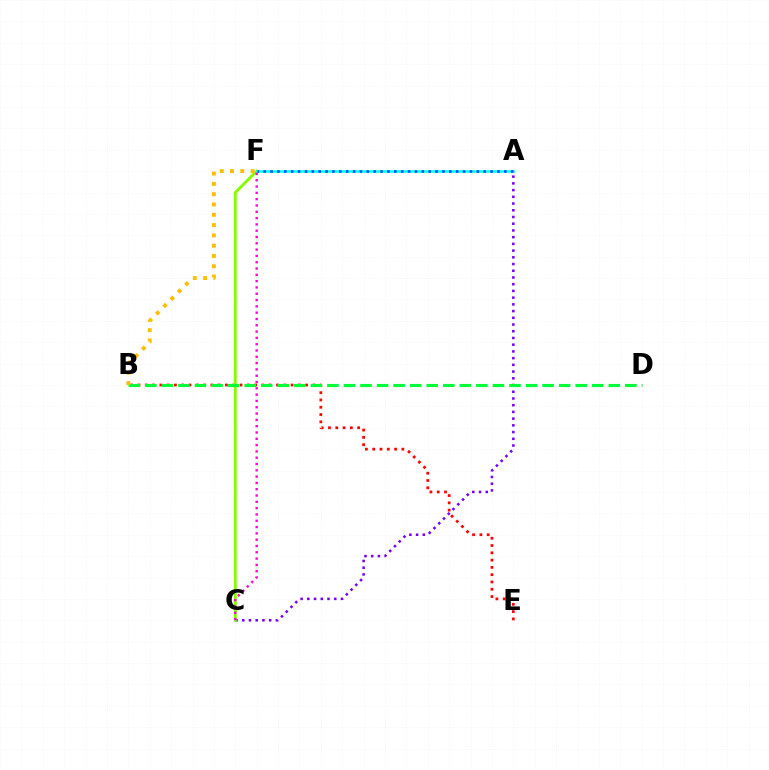{('B', 'E'): [{'color': '#ff0000', 'line_style': 'dotted', 'thickness': 1.98}], ('A', 'C'): [{'color': '#7200ff', 'line_style': 'dotted', 'thickness': 1.83}], ('C', 'F'): [{'color': '#84ff00', 'line_style': 'solid', 'thickness': 2.07}, {'color': '#ff00cf', 'line_style': 'dotted', 'thickness': 1.71}], ('B', 'D'): [{'color': '#00ff39', 'line_style': 'dashed', 'thickness': 2.25}], ('A', 'F'): [{'color': '#00fff6', 'line_style': 'solid', 'thickness': 1.85}, {'color': '#004bff', 'line_style': 'dotted', 'thickness': 1.87}], ('B', 'F'): [{'color': '#ffbd00', 'line_style': 'dotted', 'thickness': 2.8}]}